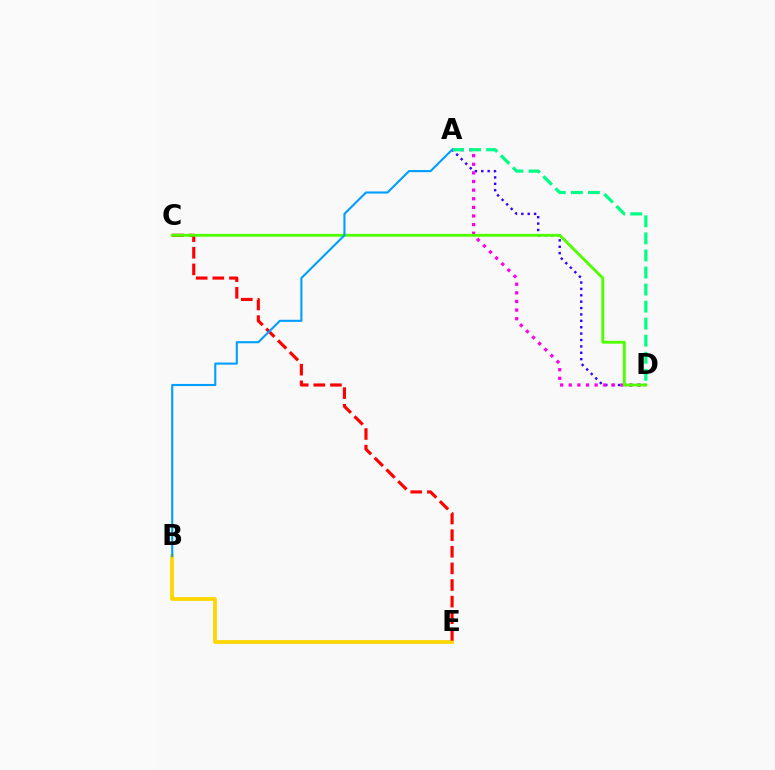{('A', 'D'): [{'color': '#3700ff', 'line_style': 'dotted', 'thickness': 1.74}, {'color': '#ff00ed', 'line_style': 'dotted', 'thickness': 2.34}, {'color': '#00ff86', 'line_style': 'dashed', 'thickness': 2.32}], ('B', 'E'): [{'color': '#ffd500', 'line_style': 'solid', 'thickness': 2.7}], ('C', 'E'): [{'color': '#ff0000', 'line_style': 'dashed', 'thickness': 2.26}], ('C', 'D'): [{'color': '#4fff00', 'line_style': 'solid', 'thickness': 2.06}], ('A', 'B'): [{'color': '#009eff', 'line_style': 'solid', 'thickness': 1.51}]}